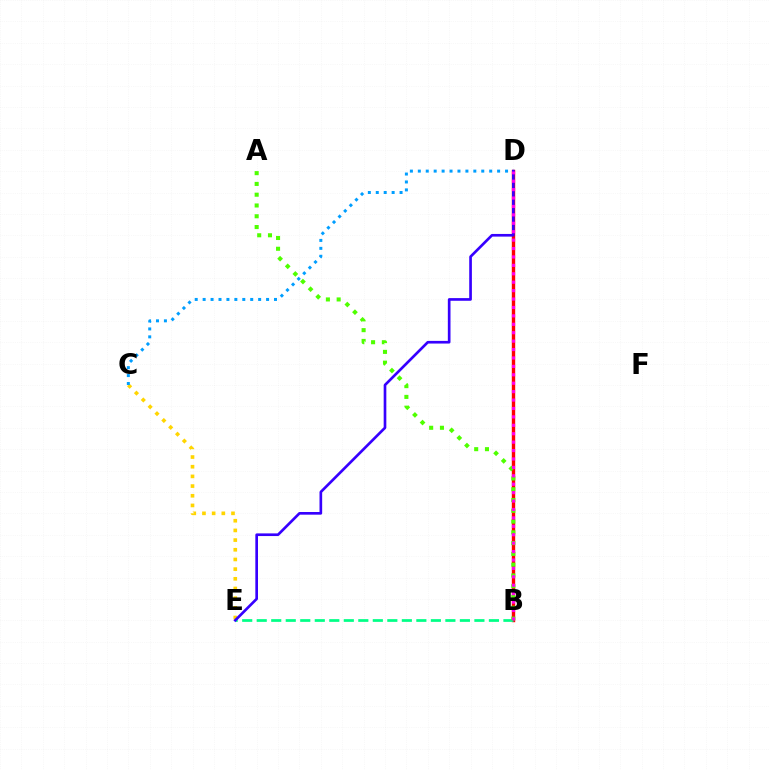{('C', 'E'): [{'color': '#ffd500', 'line_style': 'dotted', 'thickness': 2.63}], ('B', 'D'): [{'color': '#ff0000', 'line_style': 'solid', 'thickness': 2.45}, {'color': '#ff00ed', 'line_style': 'dotted', 'thickness': 2.29}], ('B', 'E'): [{'color': '#00ff86', 'line_style': 'dashed', 'thickness': 1.97}], ('C', 'D'): [{'color': '#009eff', 'line_style': 'dotted', 'thickness': 2.15}], ('D', 'E'): [{'color': '#3700ff', 'line_style': 'solid', 'thickness': 1.92}], ('A', 'B'): [{'color': '#4fff00', 'line_style': 'dotted', 'thickness': 2.93}]}